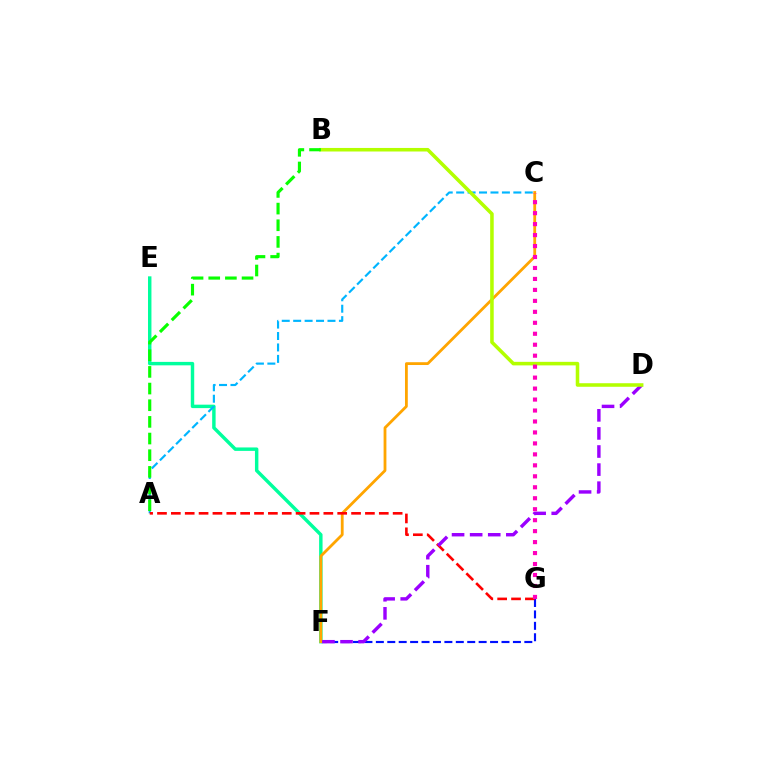{('F', 'G'): [{'color': '#0010ff', 'line_style': 'dashed', 'thickness': 1.55}], ('E', 'F'): [{'color': '#00ff9d', 'line_style': 'solid', 'thickness': 2.48}], ('C', 'F'): [{'color': '#ffa500', 'line_style': 'solid', 'thickness': 2.02}], ('A', 'C'): [{'color': '#00b5ff', 'line_style': 'dashed', 'thickness': 1.55}], ('A', 'G'): [{'color': '#ff0000', 'line_style': 'dashed', 'thickness': 1.88}], ('D', 'F'): [{'color': '#9b00ff', 'line_style': 'dashed', 'thickness': 2.46}], ('B', 'D'): [{'color': '#b3ff00', 'line_style': 'solid', 'thickness': 2.56}], ('A', 'B'): [{'color': '#08ff00', 'line_style': 'dashed', 'thickness': 2.26}], ('C', 'G'): [{'color': '#ff00bd', 'line_style': 'dotted', 'thickness': 2.98}]}